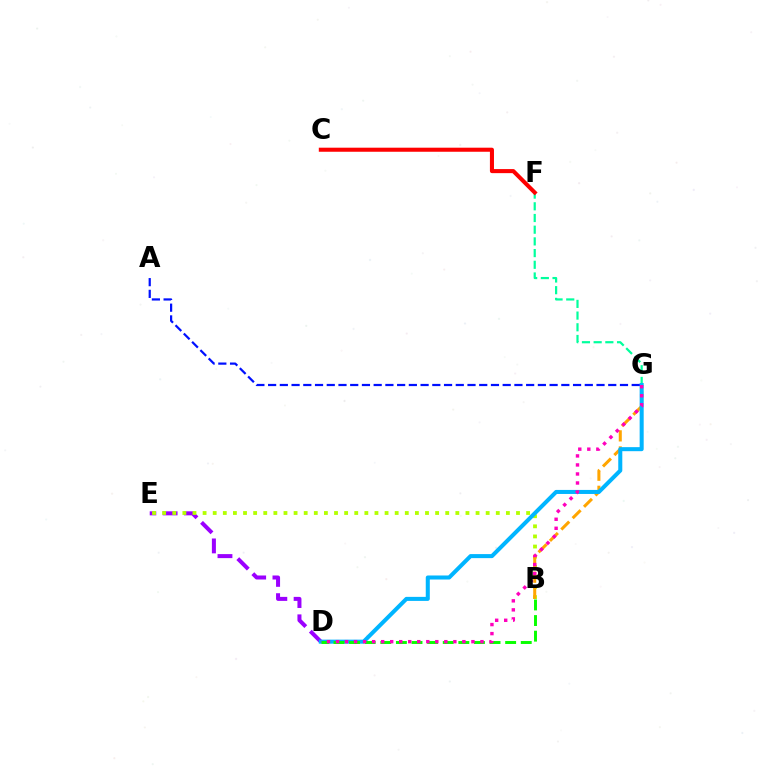{('D', 'E'): [{'color': '#9b00ff', 'line_style': 'dashed', 'thickness': 2.89}], ('B', 'E'): [{'color': '#b3ff00', 'line_style': 'dotted', 'thickness': 2.75}], ('B', 'G'): [{'color': '#ffa500', 'line_style': 'dashed', 'thickness': 2.18}], ('F', 'G'): [{'color': '#00ff9d', 'line_style': 'dashed', 'thickness': 1.59}], ('D', 'G'): [{'color': '#00b5ff', 'line_style': 'solid', 'thickness': 2.91}, {'color': '#ff00bd', 'line_style': 'dotted', 'thickness': 2.45}], ('B', 'D'): [{'color': '#08ff00', 'line_style': 'dashed', 'thickness': 2.12}], ('A', 'G'): [{'color': '#0010ff', 'line_style': 'dashed', 'thickness': 1.59}], ('C', 'F'): [{'color': '#ff0000', 'line_style': 'solid', 'thickness': 2.92}]}